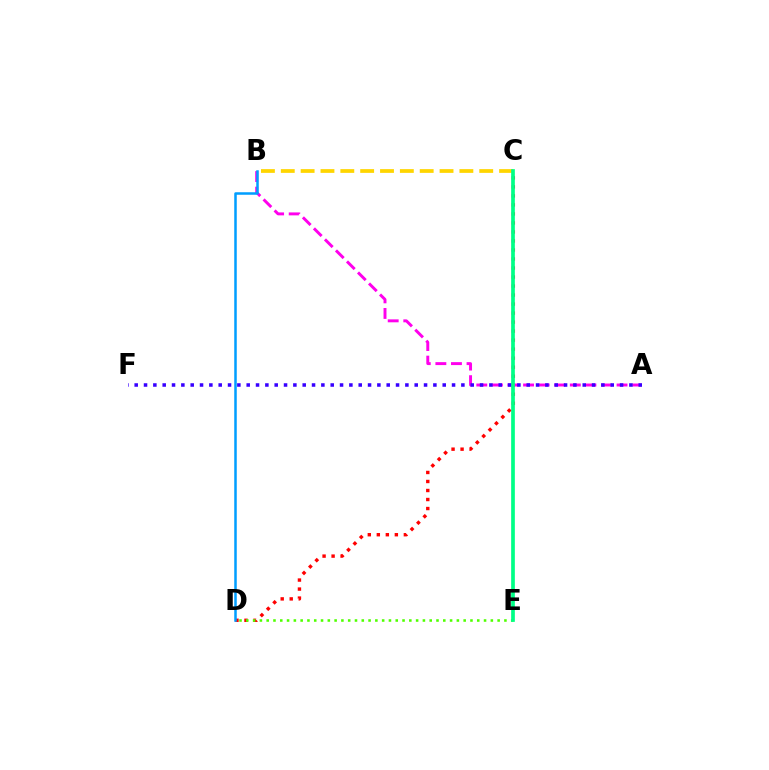{('B', 'C'): [{'color': '#ffd500', 'line_style': 'dashed', 'thickness': 2.7}], ('C', 'D'): [{'color': '#ff0000', 'line_style': 'dotted', 'thickness': 2.45}], ('A', 'B'): [{'color': '#ff00ed', 'line_style': 'dashed', 'thickness': 2.12}], ('A', 'F'): [{'color': '#3700ff', 'line_style': 'dotted', 'thickness': 2.54}], ('B', 'D'): [{'color': '#009eff', 'line_style': 'solid', 'thickness': 1.81}], ('D', 'E'): [{'color': '#4fff00', 'line_style': 'dotted', 'thickness': 1.85}], ('C', 'E'): [{'color': '#00ff86', 'line_style': 'solid', 'thickness': 2.66}]}